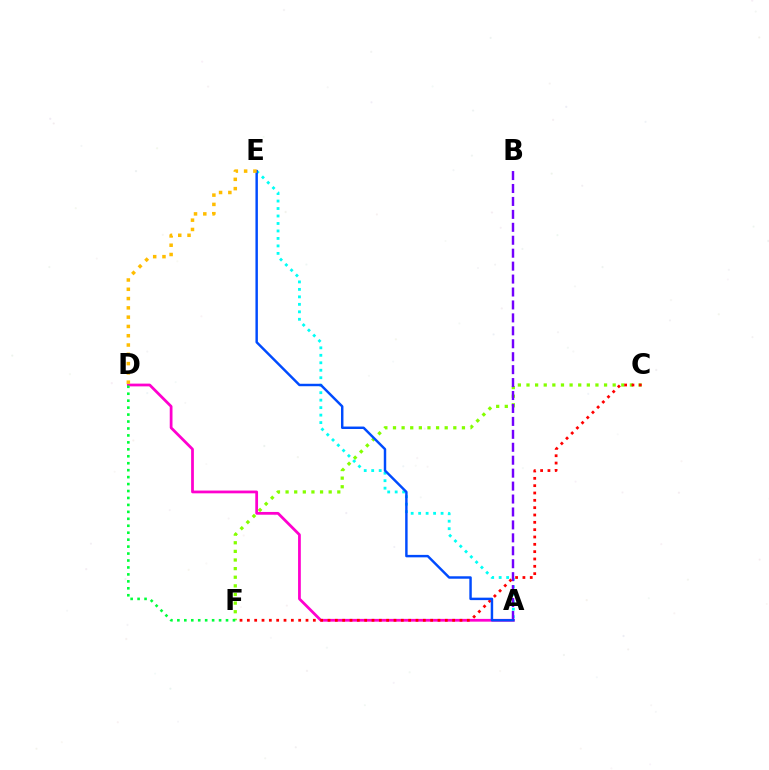{('A', 'E'): [{'color': '#00fff6', 'line_style': 'dotted', 'thickness': 2.03}, {'color': '#004bff', 'line_style': 'solid', 'thickness': 1.76}], ('A', 'D'): [{'color': '#ff00cf', 'line_style': 'solid', 'thickness': 1.99}], ('C', 'F'): [{'color': '#84ff00', 'line_style': 'dotted', 'thickness': 2.34}, {'color': '#ff0000', 'line_style': 'dotted', 'thickness': 1.99}], ('A', 'B'): [{'color': '#7200ff', 'line_style': 'dashed', 'thickness': 1.76}], ('D', 'E'): [{'color': '#ffbd00', 'line_style': 'dotted', 'thickness': 2.52}], ('D', 'F'): [{'color': '#00ff39', 'line_style': 'dotted', 'thickness': 1.89}]}